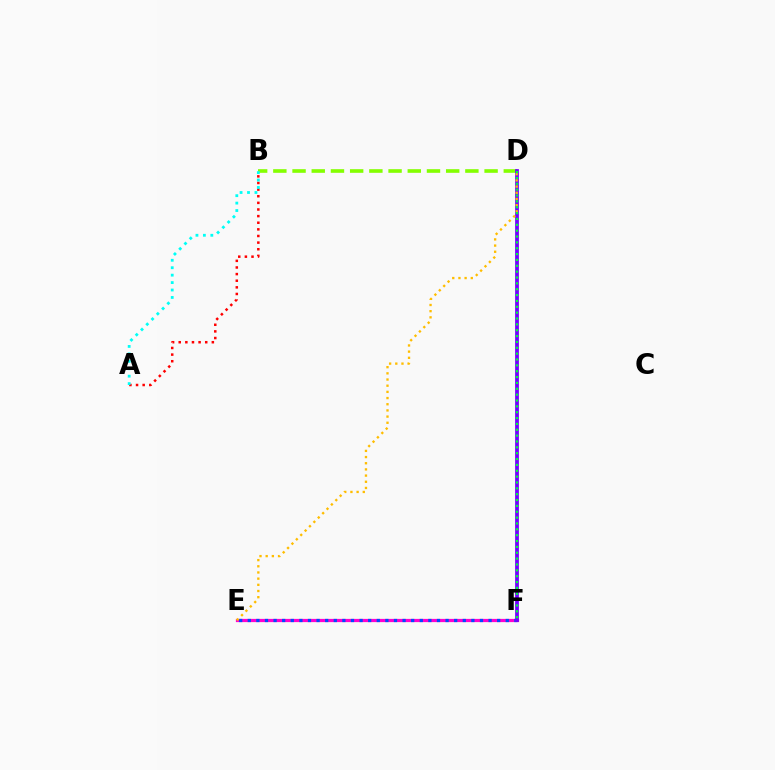{('B', 'D'): [{'color': '#84ff00', 'line_style': 'dashed', 'thickness': 2.61}], ('E', 'F'): [{'color': '#ff00cf', 'line_style': 'solid', 'thickness': 2.32}, {'color': '#004bff', 'line_style': 'dotted', 'thickness': 2.34}], ('A', 'B'): [{'color': '#ff0000', 'line_style': 'dotted', 'thickness': 1.8}, {'color': '#00fff6', 'line_style': 'dotted', 'thickness': 2.02}], ('D', 'F'): [{'color': '#7200ff', 'line_style': 'solid', 'thickness': 2.7}, {'color': '#00ff39', 'line_style': 'dotted', 'thickness': 1.59}], ('D', 'E'): [{'color': '#ffbd00', 'line_style': 'dotted', 'thickness': 1.68}]}